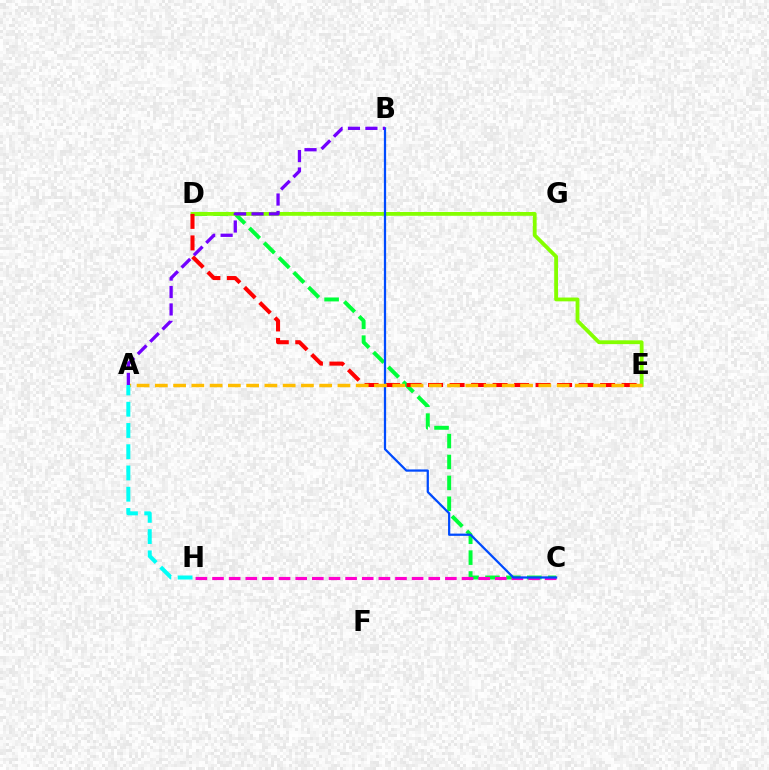{('C', 'D'): [{'color': '#00ff39', 'line_style': 'dashed', 'thickness': 2.84}], ('D', 'E'): [{'color': '#84ff00', 'line_style': 'solid', 'thickness': 2.74}, {'color': '#ff0000', 'line_style': 'dashed', 'thickness': 2.92}], ('C', 'H'): [{'color': '#ff00cf', 'line_style': 'dashed', 'thickness': 2.26}], ('B', 'C'): [{'color': '#004bff', 'line_style': 'solid', 'thickness': 1.62}], ('A', 'E'): [{'color': '#ffbd00', 'line_style': 'dashed', 'thickness': 2.48}], ('A', 'H'): [{'color': '#00fff6', 'line_style': 'dashed', 'thickness': 2.89}], ('A', 'B'): [{'color': '#7200ff', 'line_style': 'dashed', 'thickness': 2.37}]}